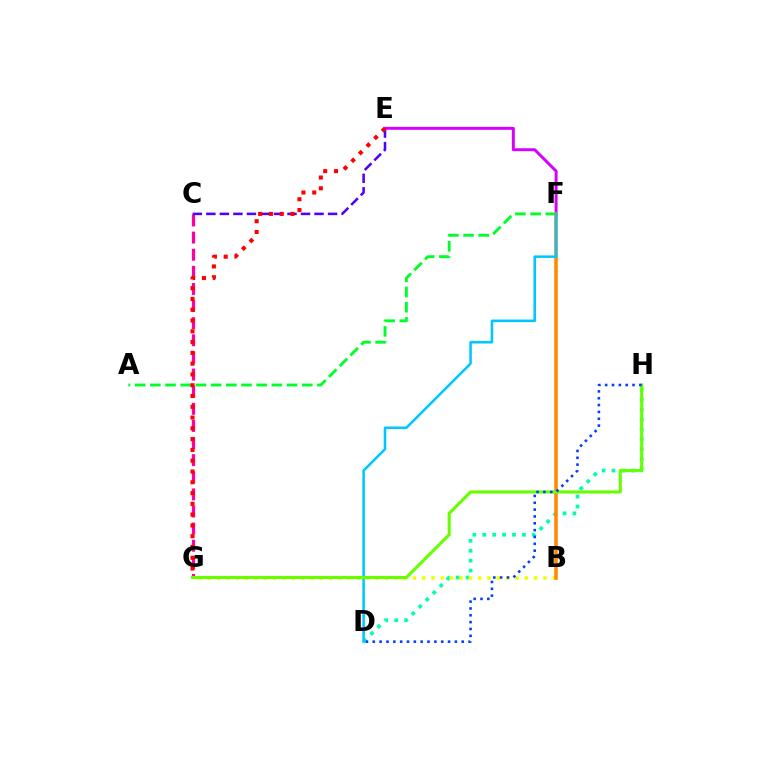{('D', 'H'): [{'color': '#00ffaf', 'line_style': 'dotted', 'thickness': 2.69}, {'color': '#003fff', 'line_style': 'dotted', 'thickness': 1.86}], ('B', 'G'): [{'color': '#eeff00', 'line_style': 'dotted', 'thickness': 2.53}], ('E', 'F'): [{'color': '#d600ff', 'line_style': 'solid', 'thickness': 2.14}], ('A', 'F'): [{'color': '#00ff27', 'line_style': 'dashed', 'thickness': 2.06}], ('C', 'G'): [{'color': '#ff00a0', 'line_style': 'dashed', 'thickness': 2.33}], ('C', 'E'): [{'color': '#4f00ff', 'line_style': 'dashed', 'thickness': 1.84}], ('E', 'G'): [{'color': '#ff0000', 'line_style': 'dotted', 'thickness': 2.93}], ('B', 'F'): [{'color': '#ff8800', 'line_style': 'solid', 'thickness': 2.56}], ('D', 'F'): [{'color': '#00c7ff', 'line_style': 'solid', 'thickness': 1.85}], ('G', 'H'): [{'color': '#66ff00', 'line_style': 'solid', 'thickness': 2.22}]}